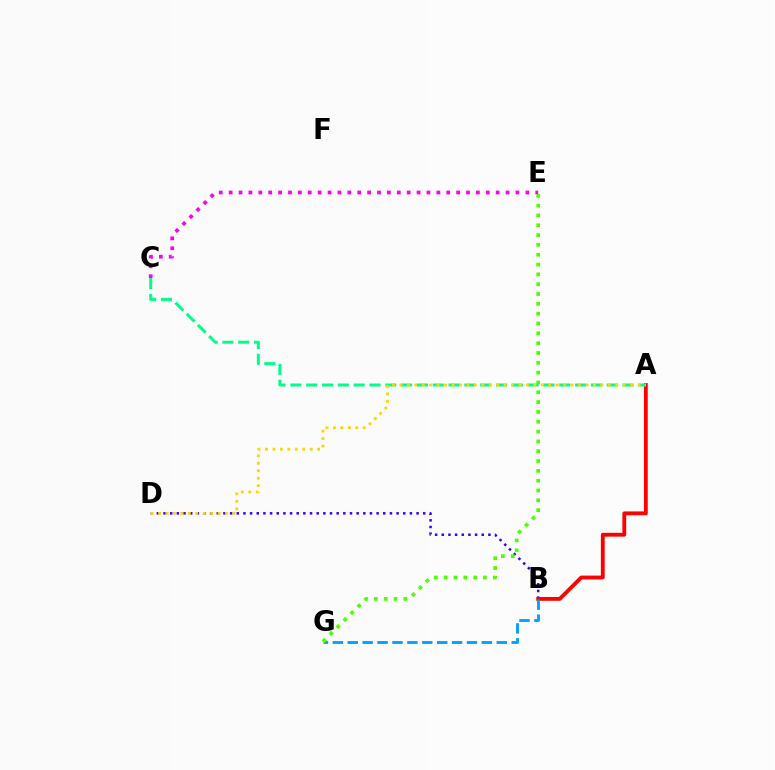{('C', 'E'): [{'color': '#ff00ed', 'line_style': 'dotted', 'thickness': 2.69}], ('B', 'D'): [{'color': '#3700ff', 'line_style': 'dotted', 'thickness': 1.81}], ('A', 'B'): [{'color': '#ff0000', 'line_style': 'solid', 'thickness': 2.76}], ('B', 'G'): [{'color': '#009eff', 'line_style': 'dashed', 'thickness': 2.02}], ('E', 'G'): [{'color': '#4fff00', 'line_style': 'dotted', 'thickness': 2.67}], ('A', 'C'): [{'color': '#00ff86', 'line_style': 'dashed', 'thickness': 2.15}], ('A', 'D'): [{'color': '#ffd500', 'line_style': 'dotted', 'thickness': 2.02}]}